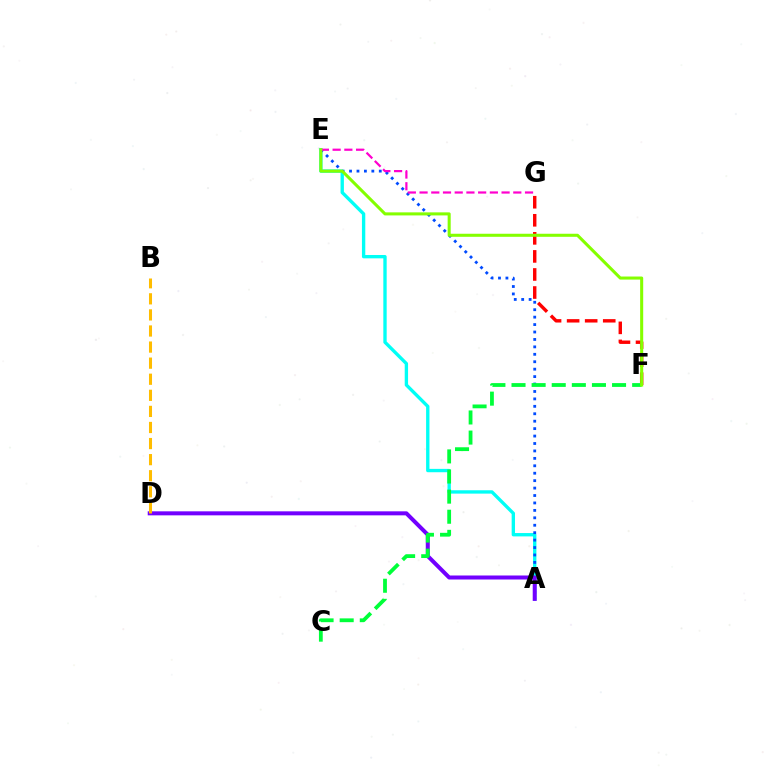{('A', 'E'): [{'color': '#00fff6', 'line_style': 'solid', 'thickness': 2.41}, {'color': '#004bff', 'line_style': 'dotted', 'thickness': 2.02}], ('A', 'D'): [{'color': '#7200ff', 'line_style': 'solid', 'thickness': 2.89}], ('F', 'G'): [{'color': '#ff0000', 'line_style': 'dashed', 'thickness': 2.45}], ('C', 'F'): [{'color': '#00ff39', 'line_style': 'dashed', 'thickness': 2.73}], ('E', 'G'): [{'color': '#ff00cf', 'line_style': 'dashed', 'thickness': 1.59}], ('E', 'F'): [{'color': '#84ff00', 'line_style': 'solid', 'thickness': 2.2}], ('B', 'D'): [{'color': '#ffbd00', 'line_style': 'dashed', 'thickness': 2.18}]}